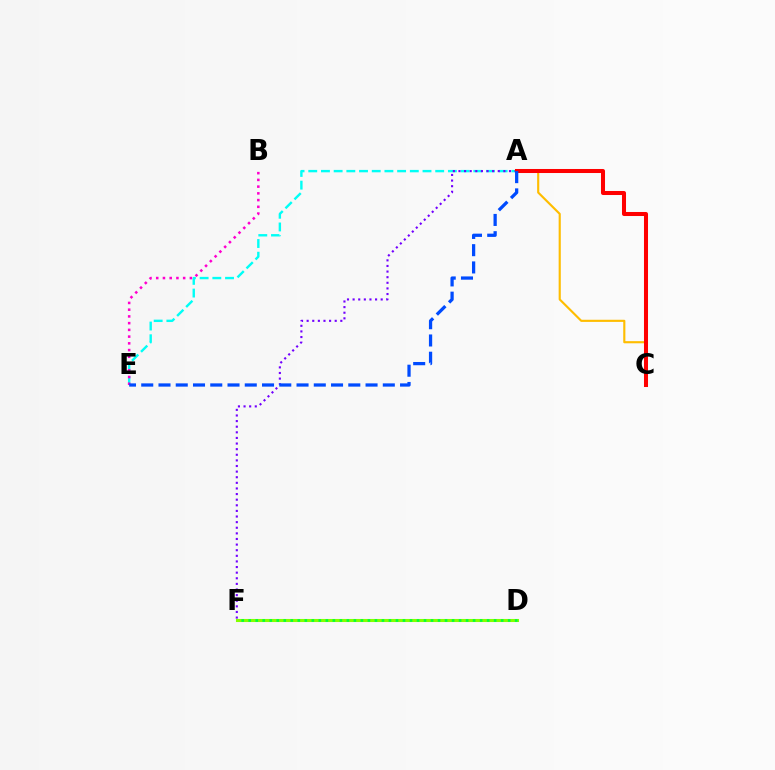{('A', 'E'): [{'color': '#00fff6', 'line_style': 'dashed', 'thickness': 1.72}, {'color': '#004bff', 'line_style': 'dashed', 'thickness': 2.34}], ('B', 'E'): [{'color': '#ff00cf', 'line_style': 'dotted', 'thickness': 1.83}], ('A', 'C'): [{'color': '#ffbd00', 'line_style': 'solid', 'thickness': 1.54}, {'color': '#ff0000', 'line_style': 'solid', 'thickness': 2.9}], ('A', 'F'): [{'color': '#7200ff', 'line_style': 'dotted', 'thickness': 1.53}], ('D', 'F'): [{'color': '#84ff00', 'line_style': 'solid', 'thickness': 2.21}, {'color': '#00ff39', 'line_style': 'dotted', 'thickness': 1.91}]}